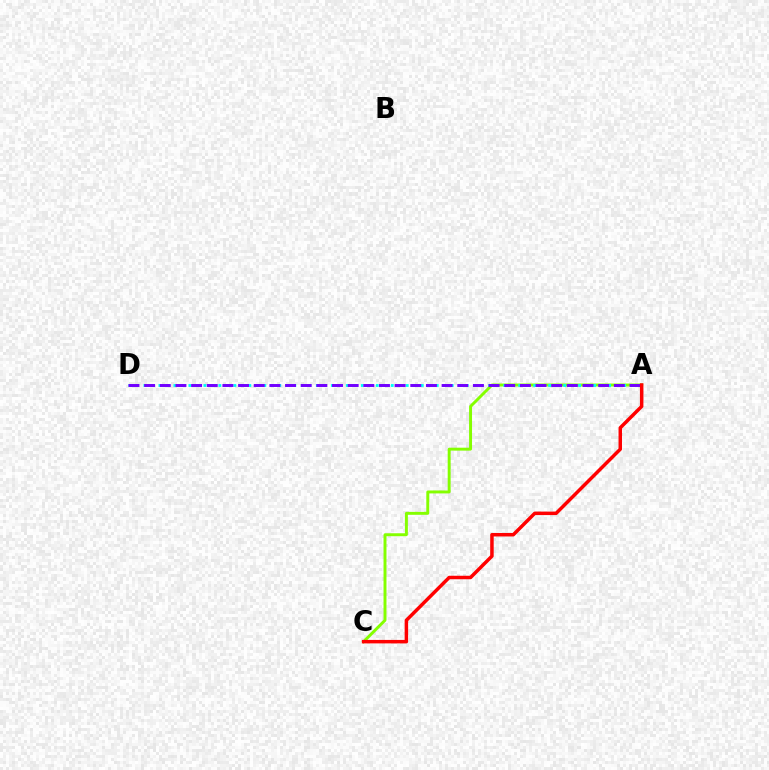{('A', 'C'): [{'color': '#84ff00', 'line_style': 'solid', 'thickness': 2.12}, {'color': '#ff0000', 'line_style': 'solid', 'thickness': 2.51}], ('A', 'D'): [{'color': '#00fff6', 'line_style': 'dotted', 'thickness': 2.04}, {'color': '#7200ff', 'line_style': 'dashed', 'thickness': 2.13}]}